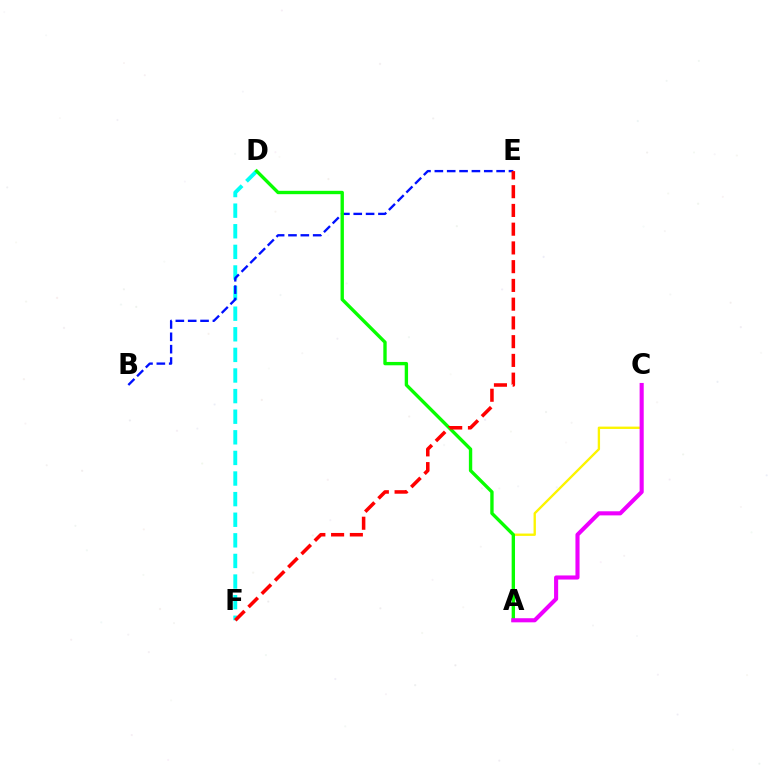{('A', 'C'): [{'color': '#fcf500', 'line_style': 'solid', 'thickness': 1.69}, {'color': '#ee00ff', 'line_style': 'solid', 'thickness': 2.95}], ('D', 'F'): [{'color': '#00fff6', 'line_style': 'dashed', 'thickness': 2.8}], ('B', 'E'): [{'color': '#0010ff', 'line_style': 'dashed', 'thickness': 1.68}], ('A', 'D'): [{'color': '#08ff00', 'line_style': 'solid', 'thickness': 2.42}], ('E', 'F'): [{'color': '#ff0000', 'line_style': 'dashed', 'thickness': 2.55}]}